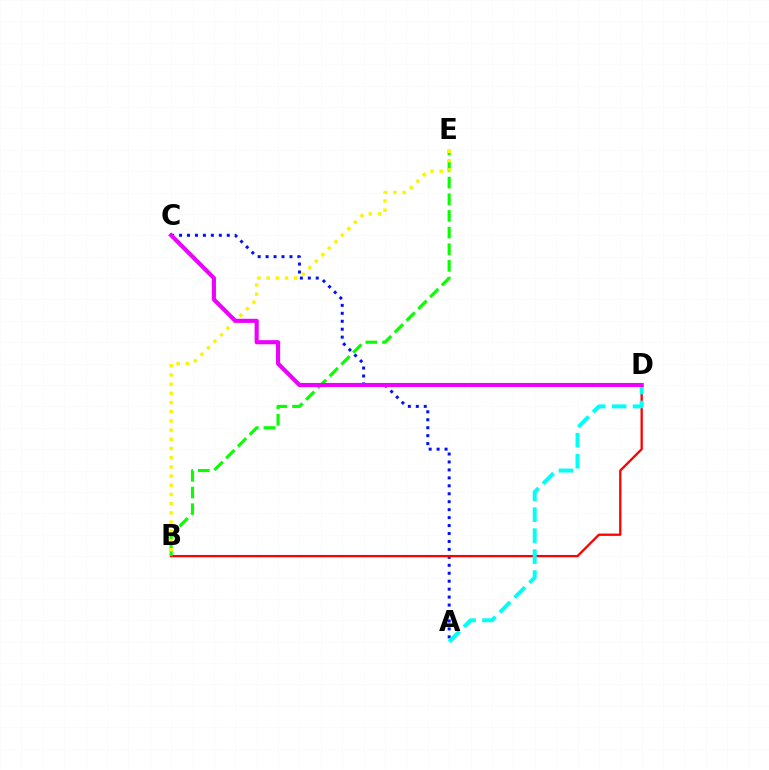{('A', 'C'): [{'color': '#0010ff', 'line_style': 'dotted', 'thickness': 2.16}], ('B', 'D'): [{'color': '#ff0000', 'line_style': 'solid', 'thickness': 1.66}], ('A', 'D'): [{'color': '#00fff6', 'line_style': 'dashed', 'thickness': 2.85}], ('B', 'E'): [{'color': '#08ff00', 'line_style': 'dashed', 'thickness': 2.26}, {'color': '#fcf500', 'line_style': 'dotted', 'thickness': 2.5}], ('C', 'D'): [{'color': '#ee00ff', 'line_style': 'solid', 'thickness': 2.97}]}